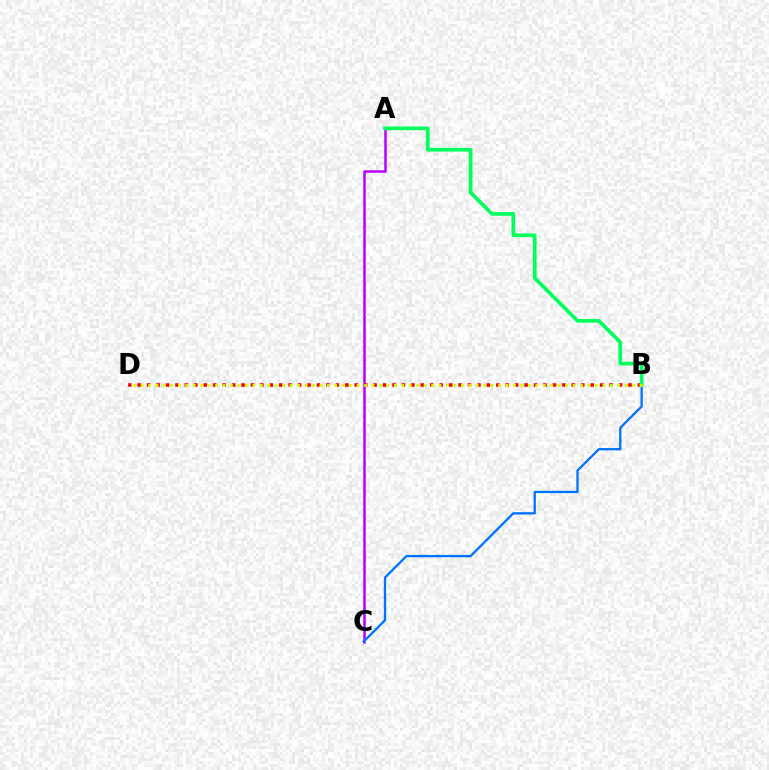{('A', 'C'): [{'color': '#b900ff', 'line_style': 'solid', 'thickness': 1.8}], ('B', 'C'): [{'color': '#0074ff', 'line_style': 'solid', 'thickness': 1.67}], ('B', 'D'): [{'color': '#ff0000', 'line_style': 'dotted', 'thickness': 2.56}, {'color': '#d1ff00', 'line_style': 'dotted', 'thickness': 2.02}], ('A', 'B'): [{'color': '#00ff5c', 'line_style': 'solid', 'thickness': 2.65}]}